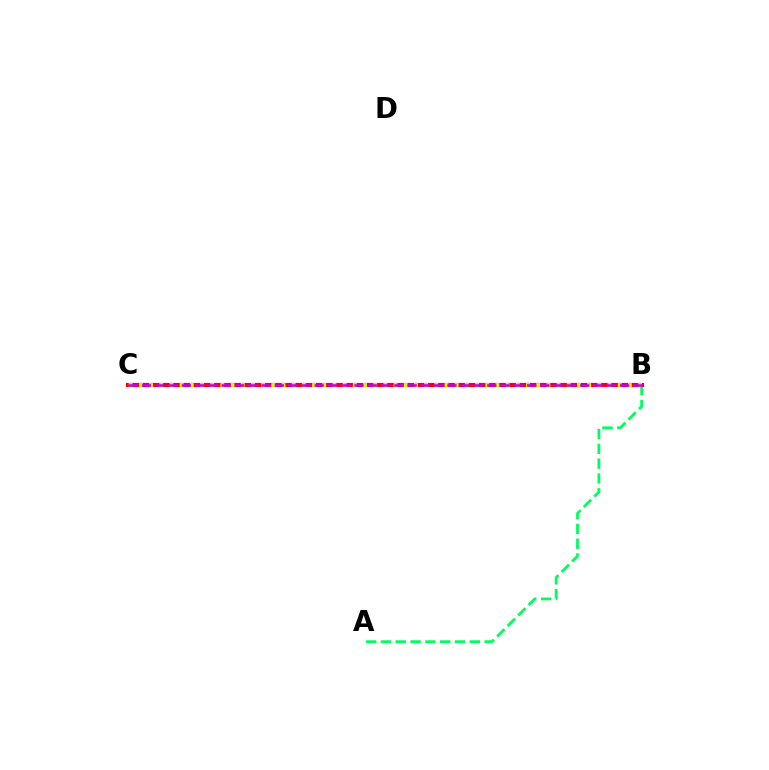{('B', 'C'): [{'color': '#0074ff', 'line_style': 'dashed', 'thickness': 2.09}, {'color': '#ff0000', 'line_style': 'solid', 'thickness': 3.0}, {'color': '#d1ff00', 'line_style': 'dotted', 'thickness': 2.77}, {'color': '#b900ff', 'line_style': 'dashed', 'thickness': 1.8}], ('A', 'B'): [{'color': '#00ff5c', 'line_style': 'dashed', 'thickness': 2.01}]}